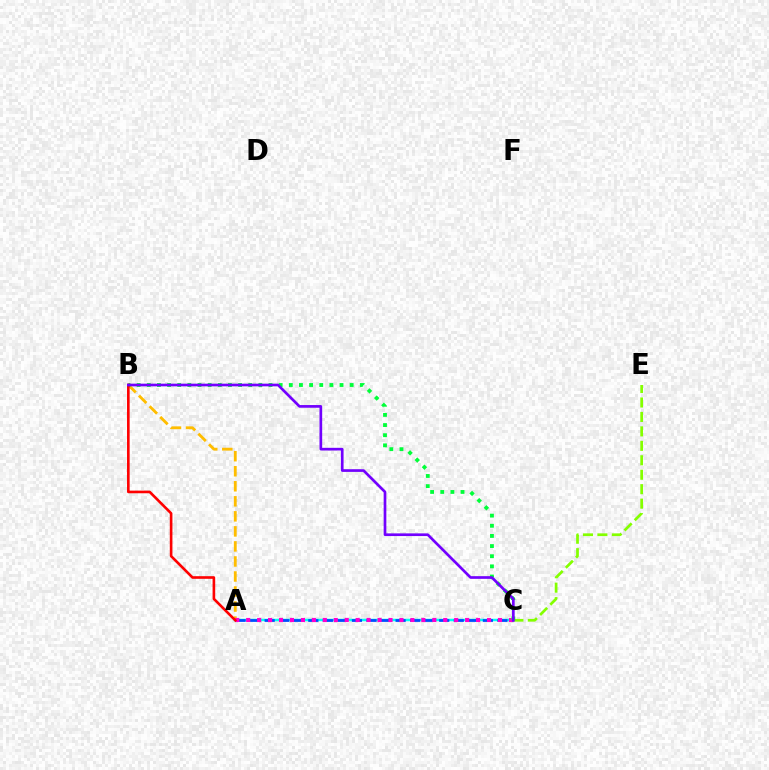{('A', 'C'): [{'color': '#00fff6', 'line_style': 'solid', 'thickness': 1.8}, {'color': '#004bff', 'line_style': 'dashed', 'thickness': 1.98}, {'color': '#ff00cf', 'line_style': 'dotted', 'thickness': 2.97}], ('C', 'E'): [{'color': '#84ff00', 'line_style': 'dashed', 'thickness': 1.96}], ('A', 'B'): [{'color': '#ffbd00', 'line_style': 'dashed', 'thickness': 2.04}, {'color': '#ff0000', 'line_style': 'solid', 'thickness': 1.89}], ('B', 'C'): [{'color': '#00ff39', 'line_style': 'dotted', 'thickness': 2.76}, {'color': '#7200ff', 'line_style': 'solid', 'thickness': 1.94}]}